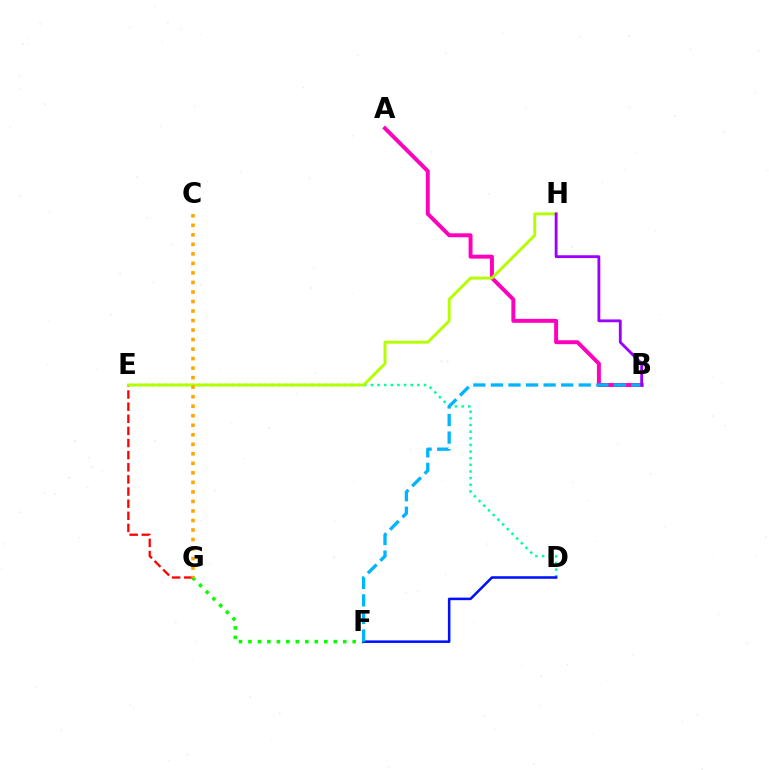{('A', 'B'): [{'color': '#ff00bd', 'line_style': 'solid', 'thickness': 2.84}], ('F', 'G'): [{'color': '#08ff00', 'line_style': 'dotted', 'thickness': 2.57}], ('D', 'E'): [{'color': '#00ff9d', 'line_style': 'dotted', 'thickness': 1.8}], ('E', 'G'): [{'color': '#ff0000', 'line_style': 'dashed', 'thickness': 1.65}], ('D', 'F'): [{'color': '#0010ff', 'line_style': 'solid', 'thickness': 1.83}], ('E', 'H'): [{'color': '#b3ff00', 'line_style': 'solid', 'thickness': 2.1}], ('B', 'F'): [{'color': '#00b5ff', 'line_style': 'dashed', 'thickness': 2.39}], ('C', 'G'): [{'color': '#ffa500', 'line_style': 'dotted', 'thickness': 2.59}], ('B', 'H'): [{'color': '#9b00ff', 'line_style': 'solid', 'thickness': 2.03}]}